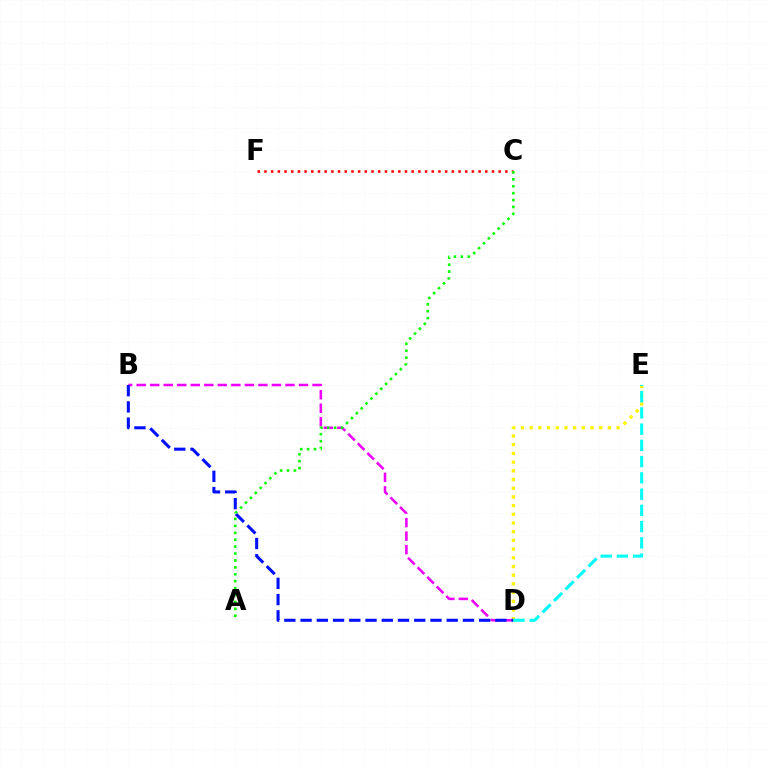{('B', 'D'): [{'color': '#ee00ff', 'line_style': 'dashed', 'thickness': 1.84}, {'color': '#0010ff', 'line_style': 'dashed', 'thickness': 2.21}], ('D', 'E'): [{'color': '#fcf500', 'line_style': 'dotted', 'thickness': 2.36}, {'color': '#00fff6', 'line_style': 'dashed', 'thickness': 2.21}], ('C', 'F'): [{'color': '#ff0000', 'line_style': 'dotted', 'thickness': 1.82}], ('A', 'C'): [{'color': '#08ff00', 'line_style': 'dotted', 'thickness': 1.88}]}